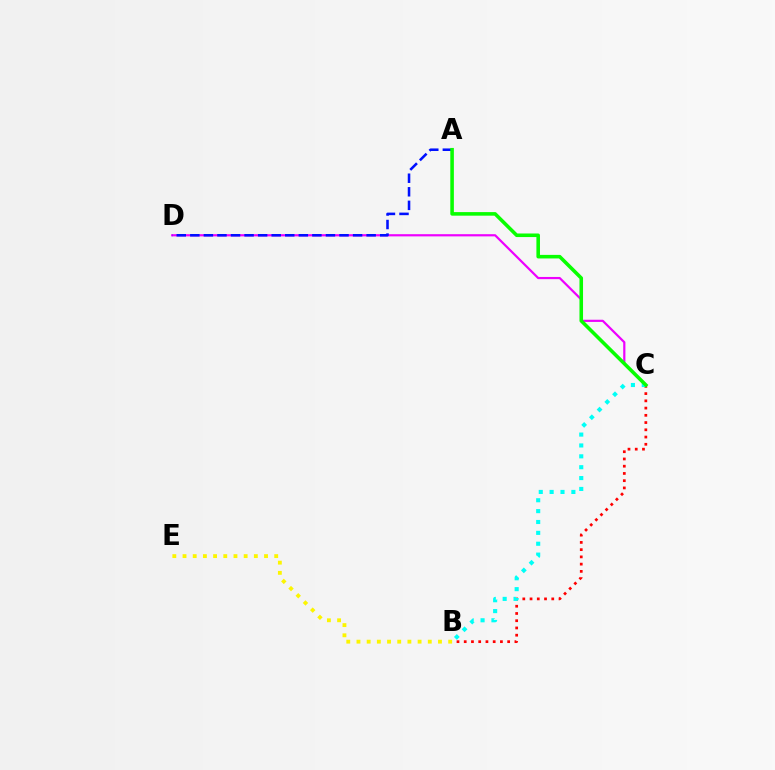{('B', 'C'): [{'color': '#ff0000', 'line_style': 'dotted', 'thickness': 1.97}, {'color': '#00fff6', 'line_style': 'dotted', 'thickness': 2.95}], ('C', 'D'): [{'color': '#ee00ff', 'line_style': 'solid', 'thickness': 1.58}], ('A', 'D'): [{'color': '#0010ff', 'line_style': 'dashed', 'thickness': 1.84}], ('B', 'E'): [{'color': '#fcf500', 'line_style': 'dotted', 'thickness': 2.77}], ('A', 'C'): [{'color': '#08ff00', 'line_style': 'solid', 'thickness': 2.57}]}